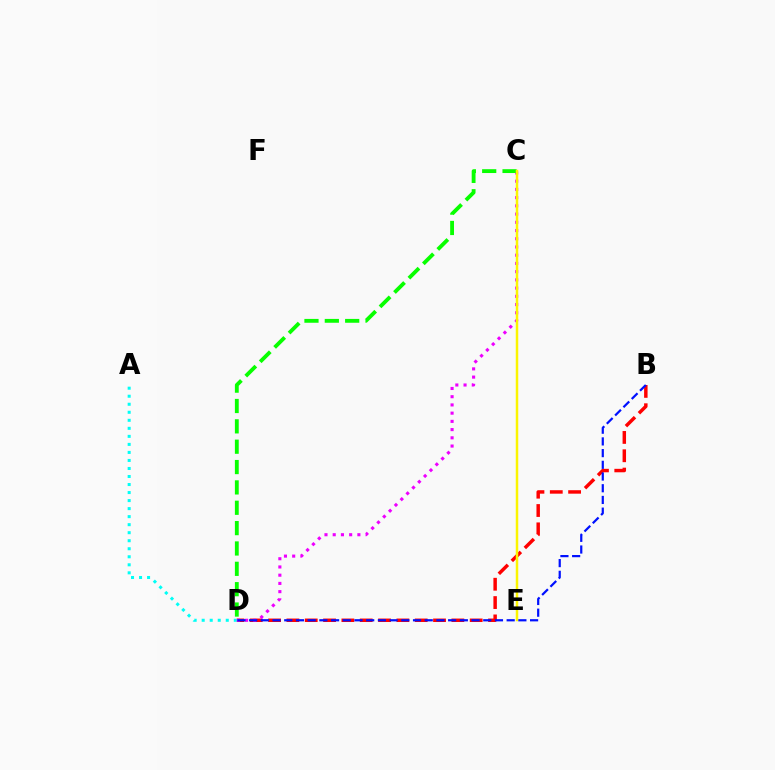{('B', 'D'): [{'color': '#ff0000', 'line_style': 'dashed', 'thickness': 2.49}, {'color': '#0010ff', 'line_style': 'dashed', 'thickness': 1.59}], ('A', 'D'): [{'color': '#00fff6', 'line_style': 'dotted', 'thickness': 2.18}], ('C', 'D'): [{'color': '#ee00ff', 'line_style': 'dotted', 'thickness': 2.23}, {'color': '#08ff00', 'line_style': 'dashed', 'thickness': 2.77}], ('C', 'E'): [{'color': '#fcf500', 'line_style': 'solid', 'thickness': 1.8}]}